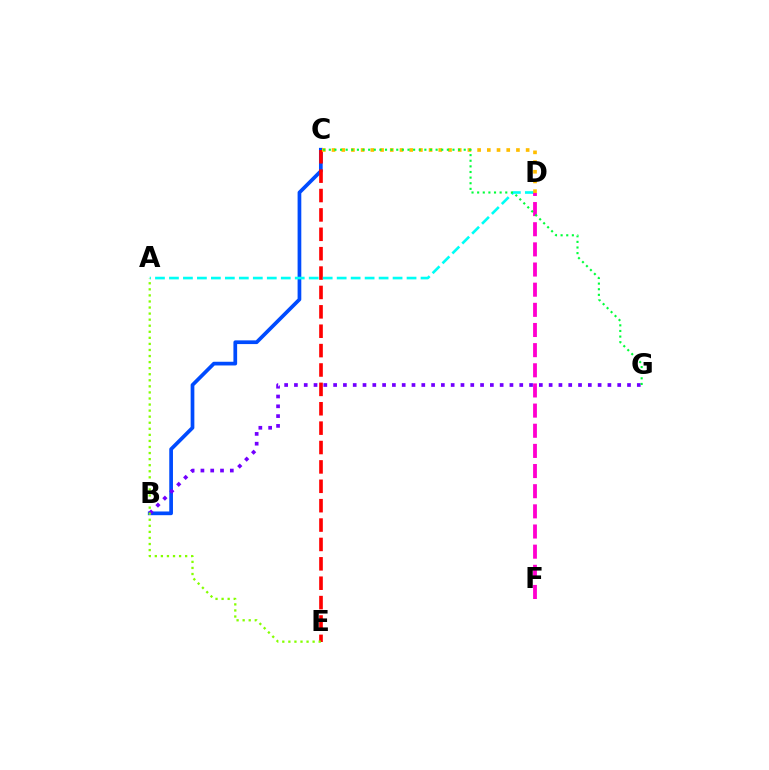{('B', 'C'): [{'color': '#004bff', 'line_style': 'solid', 'thickness': 2.67}], ('C', 'E'): [{'color': '#ff0000', 'line_style': 'dashed', 'thickness': 2.63}], ('A', 'D'): [{'color': '#00fff6', 'line_style': 'dashed', 'thickness': 1.9}], ('B', 'G'): [{'color': '#7200ff', 'line_style': 'dotted', 'thickness': 2.66}], ('D', 'F'): [{'color': '#ff00cf', 'line_style': 'dashed', 'thickness': 2.74}], ('A', 'E'): [{'color': '#84ff00', 'line_style': 'dotted', 'thickness': 1.65}], ('C', 'D'): [{'color': '#ffbd00', 'line_style': 'dotted', 'thickness': 2.64}], ('C', 'G'): [{'color': '#00ff39', 'line_style': 'dotted', 'thickness': 1.53}]}